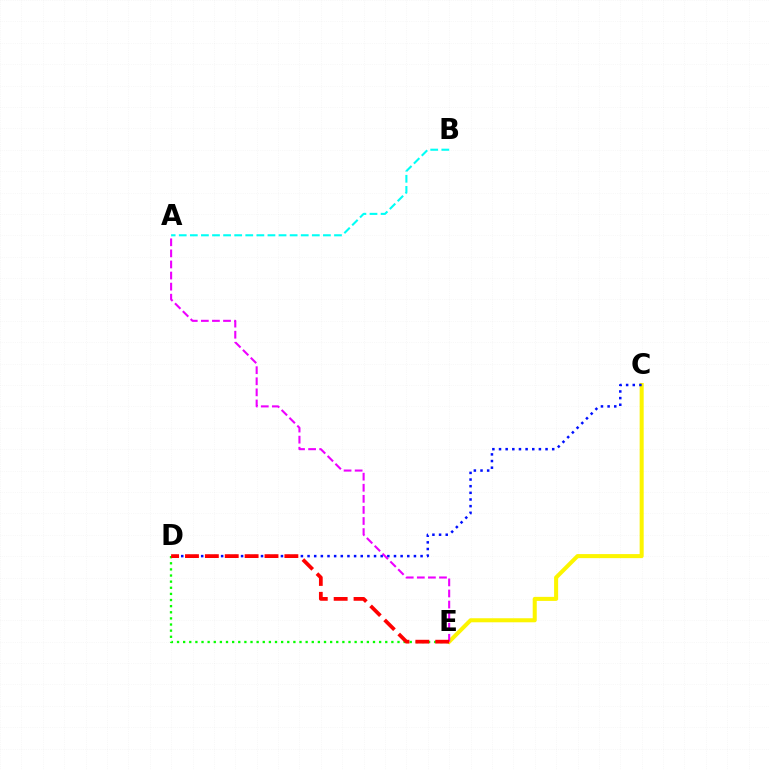{('C', 'E'): [{'color': '#fcf500', 'line_style': 'solid', 'thickness': 2.91}], ('C', 'D'): [{'color': '#0010ff', 'line_style': 'dotted', 'thickness': 1.81}], ('D', 'E'): [{'color': '#08ff00', 'line_style': 'dotted', 'thickness': 1.66}, {'color': '#ff0000', 'line_style': 'dashed', 'thickness': 2.7}], ('A', 'B'): [{'color': '#00fff6', 'line_style': 'dashed', 'thickness': 1.51}], ('A', 'E'): [{'color': '#ee00ff', 'line_style': 'dashed', 'thickness': 1.51}]}